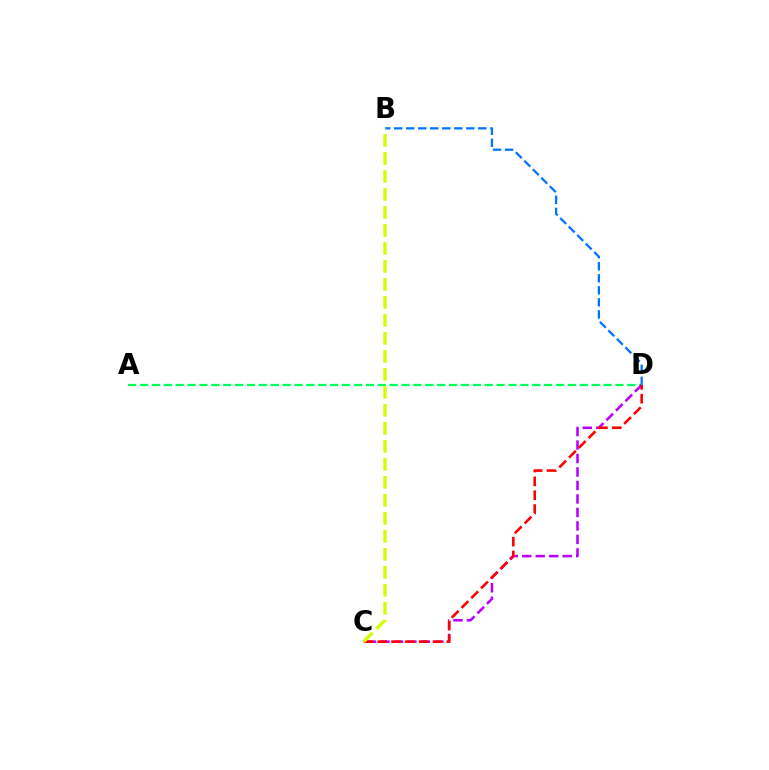{('A', 'D'): [{'color': '#00ff5c', 'line_style': 'dashed', 'thickness': 1.61}], ('C', 'D'): [{'color': '#b900ff', 'line_style': 'dashed', 'thickness': 1.83}, {'color': '#ff0000', 'line_style': 'dashed', 'thickness': 1.88}], ('B', 'D'): [{'color': '#0074ff', 'line_style': 'dashed', 'thickness': 1.63}], ('B', 'C'): [{'color': '#d1ff00', 'line_style': 'dashed', 'thickness': 2.44}]}